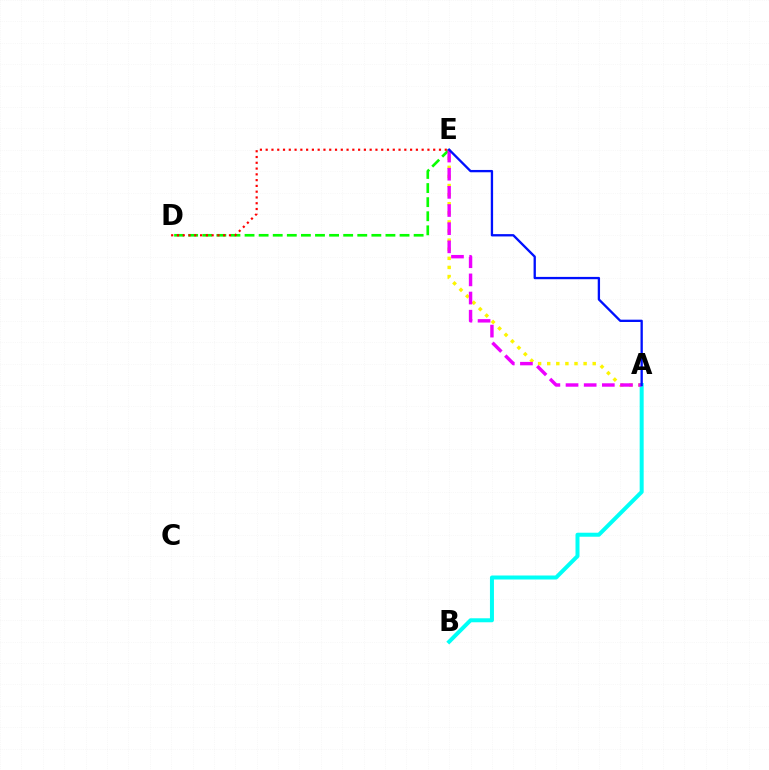{('A', 'E'): [{'color': '#fcf500', 'line_style': 'dotted', 'thickness': 2.47}, {'color': '#ee00ff', 'line_style': 'dashed', 'thickness': 2.47}, {'color': '#0010ff', 'line_style': 'solid', 'thickness': 1.67}], ('D', 'E'): [{'color': '#08ff00', 'line_style': 'dashed', 'thickness': 1.91}, {'color': '#ff0000', 'line_style': 'dotted', 'thickness': 1.57}], ('A', 'B'): [{'color': '#00fff6', 'line_style': 'solid', 'thickness': 2.88}]}